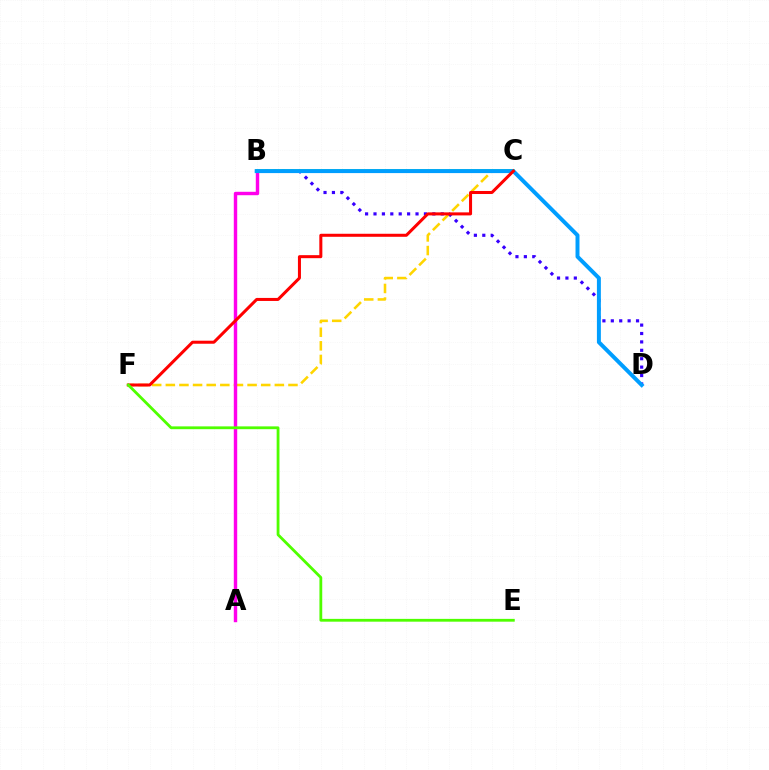{('C', 'F'): [{'color': '#ffd500', 'line_style': 'dashed', 'thickness': 1.85}, {'color': '#ff0000', 'line_style': 'solid', 'thickness': 2.18}], ('B', 'D'): [{'color': '#3700ff', 'line_style': 'dotted', 'thickness': 2.28}, {'color': '#009eff', 'line_style': 'solid', 'thickness': 2.85}], ('A', 'B'): [{'color': '#ff00ed', 'line_style': 'solid', 'thickness': 2.46}], ('B', 'C'): [{'color': '#00ff86', 'line_style': 'solid', 'thickness': 2.57}], ('E', 'F'): [{'color': '#4fff00', 'line_style': 'solid', 'thickness': 2.02}]}